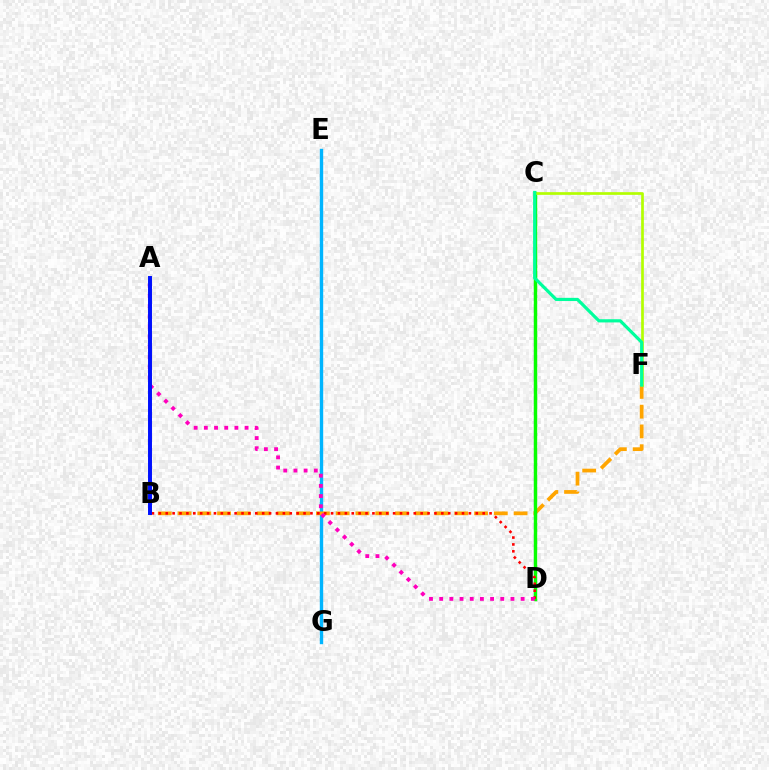{('E', 'G'): [{'color': '#00b5ff', 'line_style': 'solid', 'thickness': 2.43}], ('C', 'D'): [{'color': '#9b00ff', 'line_style': 'dashed', 'thickness': 1.56}, {'color': '#08ff00', 'line_style': 'solid', 'thickness': 2.46}], ('B', 'F'): [{'color': '#ffa500', 'line_style': 'dashed', 'thickness': 2.69}], ('C', 'F'): [{'color': '#b3ff00', 'line_style': 'solid', 'thickness': 1.94}, {'color': '#00ff9d', 'line_style': 'solid', 'thickness': 2.3}], ('B', 'D'): [{'color': '#ff0000', 'line_style': 'dotted', 'thickness': 1.87}], ('A', 'D'): [{'color': '#ff00bd', 'line_style': 'dotted', 'thickness': 2.77}], ('A', 'B'): [{'color': '#0010ff', 'line_style': 'solid', 'thickness': 2.85}]}